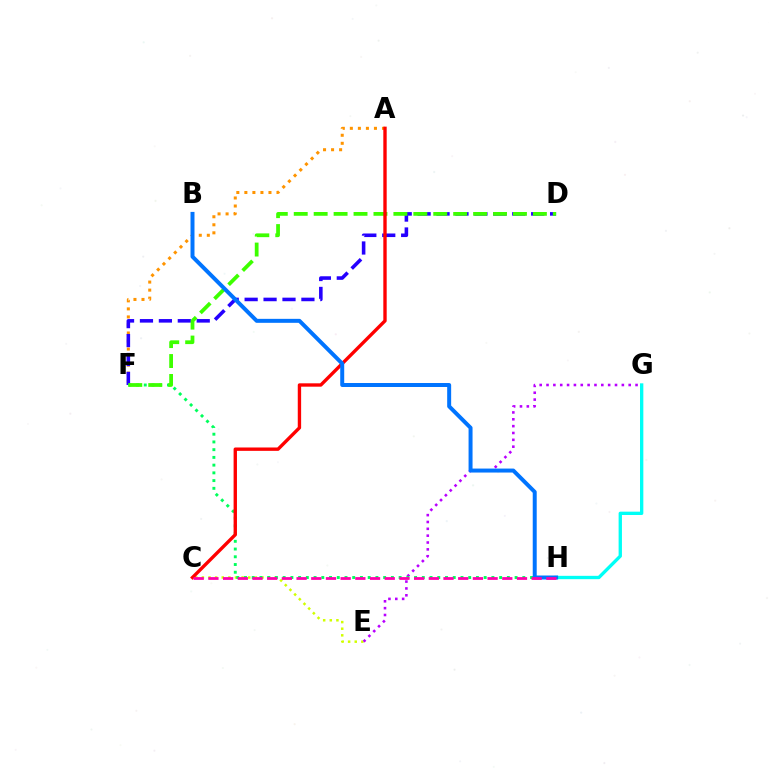{('C', 'E'): [{'color': '#d1ff00', 'line_style': 'dotted', 'thickness': 1.8}], ('E', 'G'): [{'color': '#b900ff', 'line_style': 'dotted', 'thickness': 1.86}], ('A', 'F'): [{'color': '#ff9400', 'line_style': 'dotted', 'thickness': 2.18}], ('G', 'H'): [{'color': '#00fff6', 'line_style': 'solid', 'thickness': 2.4}], ('D', 'F'): [{'color': '#2500ff', 'line_style': 'dashed', 'thickness': 2.57}, {'color': '#3dff00', 'line_style': 'dashed', 'thickness': 2.71}], ('F', 'H'): [{'color': '#00ff5c', 'line_style': 'dotted', 'thickness': 2.1}], ('A', 'C'): [{'color': '#ff0000', 'line_style': 'solid', 'thickness': 2.42}], ('B', 'H'): [{'color': '#0074ff', 'line_style': 'solid', 'thickness': 2.86}], ('C', 'H'): [{'color': '#ff00ac', 'line_style': 'dashed', 'thickness': 2.0}]}